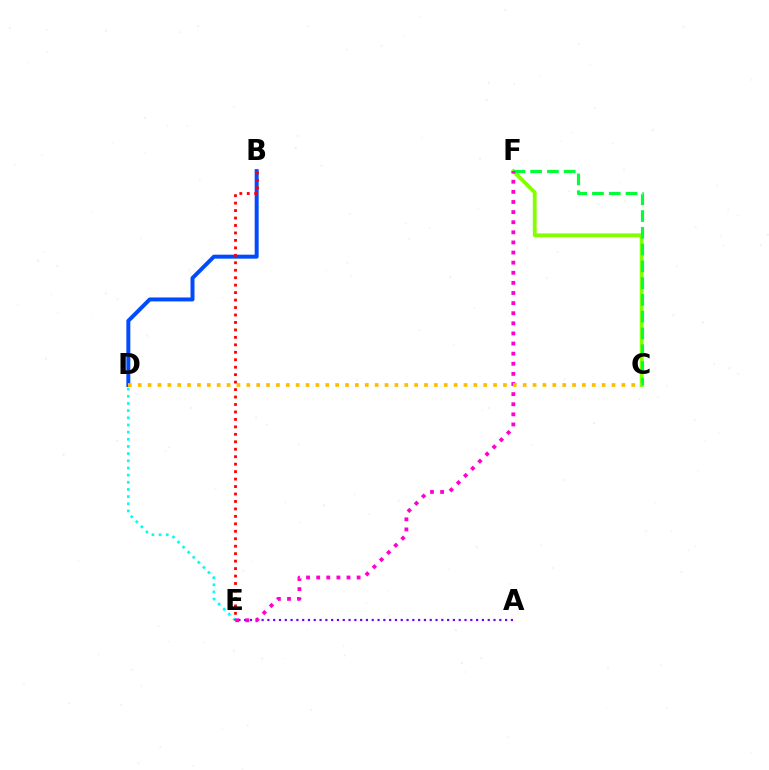{('C', 'F'): [{'color': '#84ff00', 'line_style': 'solid', 'thickness': 2.76}, {'color': '#00ff39', 'line_style': 'dashed', 'thickness': 2.28}], ('B', 'D'): [{'color': '#004bff', 'line_style': 'solid', 'thickness': 2.85}], ('D', 'E'): [{'color': '#00fff6', 'line_style': 'dotted', 'thickness': 1.95}], ('A', 'E'): [{'color': '#7200ff', 'line_style': 'dotted', 'thickness': 1.58}], ('B', 'E'): [{'color': '#ff0000', 'line_style': 'dotted', 'thickness': 2.03}], ('E', 'F'): [{'color': '#ff00cf', 'line_style': 'dotted', 'thickness': 2.75}], ('C', 'D'): [{'color': '#ffbd00', 'line_style': 'dotted', 'thickness': 2.68}]}